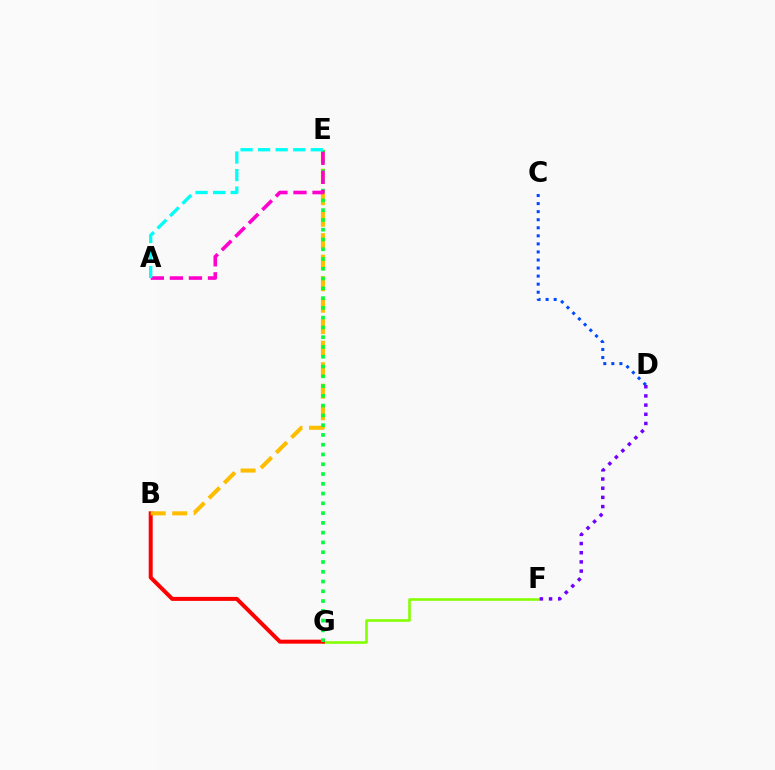{('F', 'G'): [{'color': '#84ff00', 'line_style': 'solid', 'thickness': 1.87}], ('C', 'D'): [{'color': '#004bff', 'line_style': 'dotted', 'thickness': 2.19}], ('B', 'G'): [{'color': '#ff0000', 'line_style': 'solid', 'thickness': 2.87}], ('B', 'E'): [{'color': '#ffbd00', 'line_style': 'dashed', 'thickness': 2.92}], ('E', 'G'): [{'color': '#00ff39', 'line_style': 'dotted', 'thickness': 2.66}], ('A', 'E'): [{'color': '#ff00cf', 'line_style': 'dashed', 'thickness': 2.59}, {'color': '#00fff6', 'line_style': 'dashed', 'thickness': 2.38}], ('D', 'F'): [{'color': '#7200ff', 'line_style': 'dotted', 'thickness': 2.5}]}